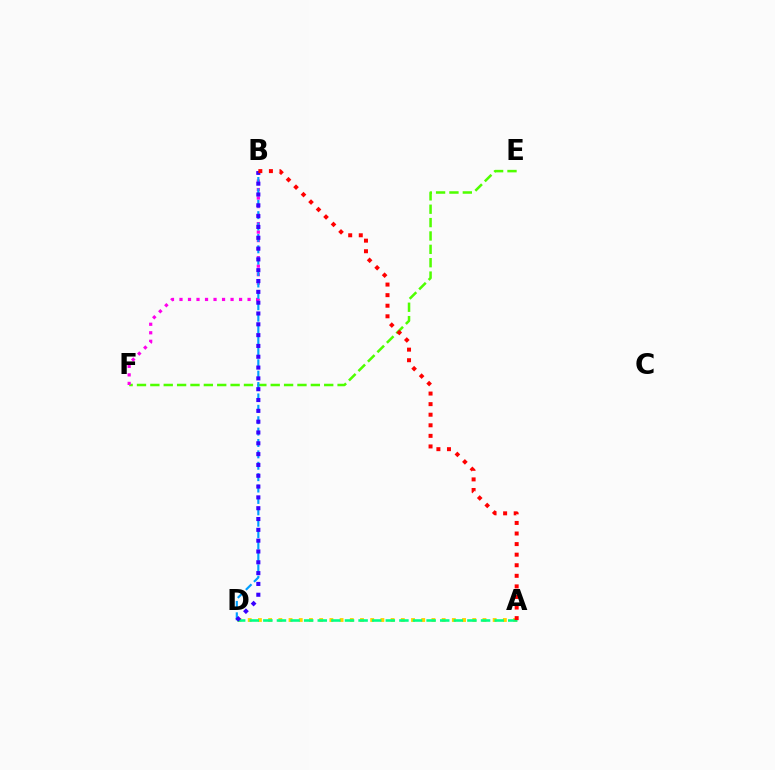{('A', 'D'): [{'color': '#ffd500', 'line_style': 'dotted', 'thickness': 2.77}, {'color': '#00ff86', 'line_style': 'dashed', 'thickness': 1.85}], ('E', 'F'): [{'color': '#4fff00', 'line_style': 'dashed', 'thickness': 1.82}], ('B', 'F'): [{'color': '#ff00ed', 'line_style': 'dotted', 'thickness': 2.31}], ('B', 'D'): [{'color': '#009eff', 'line_style': 'dashed', 'thickness': 1.55}, {'color': '#3700ff', 'line_style': 'dotted', 'thickness': 2.94}], ('A', 'B'): [{'color': '#ff0000', 'line_style': 'dotted', 'thickness': 2.87}]}